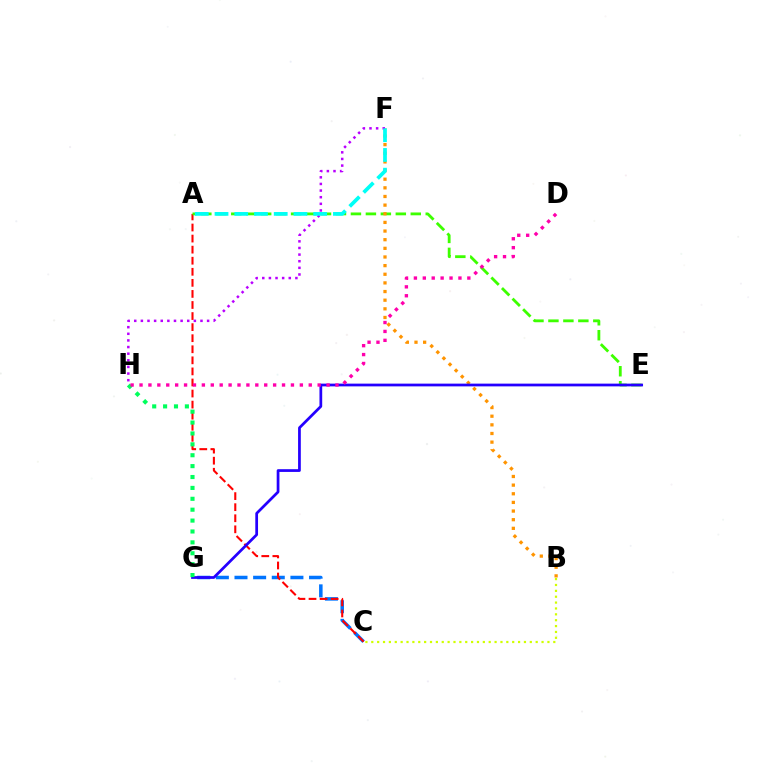{('C', 'G'): [{'color': '#0074ff', 'line_style': 'dashed', 'thickness': 2.53}], ('A', 'C'): [{'color': '#ff0000', 'line_style': 'dashed', 'thickness': 1.5}], ('A', 'E'): [{'color': '#3dff00', 'line_style': 'dashed', 'thickness': 2.03}], ('B', 'F'): [{'color': '#ff9400', 'line_style': 'dotted', 'thickness': 2.35}], ('F', 'H'): [{'color': '#b900ff', 'line_style': 'dotted', 'thickness': 1.8}], ('E', 'G'): [{'color': '#2500ff', 'line_style': 'solid', 'thickness': 1.97}], ('B', 'C'): [{'color': '#d1ff00', 'line_style': 'dotted', 'thickness': 1.6}], ('G', 'H'): [{'color': '#00ff5c', 'line_style': 'dotted', 'thickness': 2.96}], ('D', 'H'): [{'color': '#ff00ac', 'line_style': 'dotted', 'thickness': 2.42}], ('A', 'F'): [{'color': '#00fff6', 'line_style': 'dashed', 'thickness': 2.68}]}